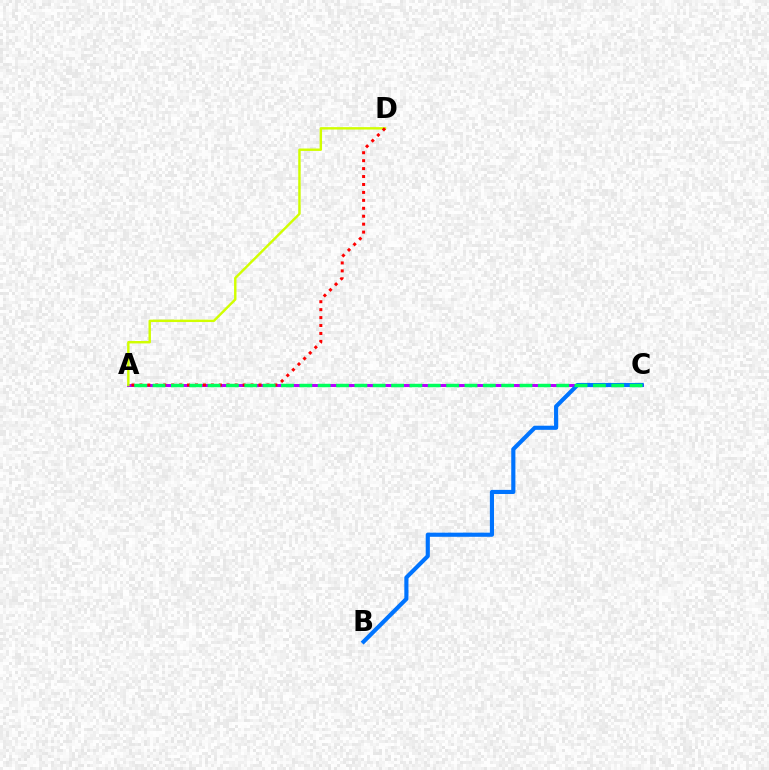{('A', 'C'): [{'color': '#b900ff', 'line_style': 'solid', 'thickness': 2.15}, {'color': '#00ff5c', 'line_style': 'dashed', 'thickness': 2.49}], ('A', 'D'): [{'color': '#d1ff00', 'line_style': 'solid', 'thickness': 1.74}, {'color': '#ff0000', 'line_style': 'dotted', 'thickness': 2.16}], ('B', 'C'): [{'color': '#0074ff', 'line_style': 'solid', 'thickness': 2.98}]}